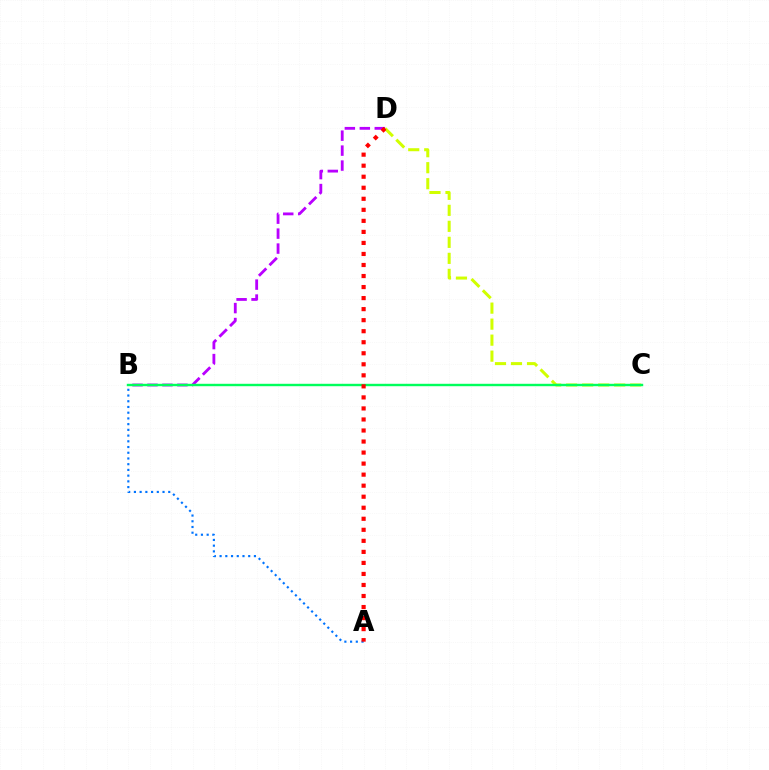{('B', 'D'): [{'color': '#b900ff', 'line_style': 'dashed', 'thickness': 2.03}], ('C', 'D'): [{'color': '#d1ff00', 'line_style': 'dashed', 'thickness': 2.17}], ('A', 'B'): [{'color': '#0074ff', 'line_style': 'dotted', 'thickness': 1.55}], ('B', 'C'): [{'color': '#00ff5c', 'line_style': 'solid', 'thickness': 1.74}], ('A', 'D'): [{'color': '#ff0000', 'line_style': 'dotted', 'thickness': 3.0}]}